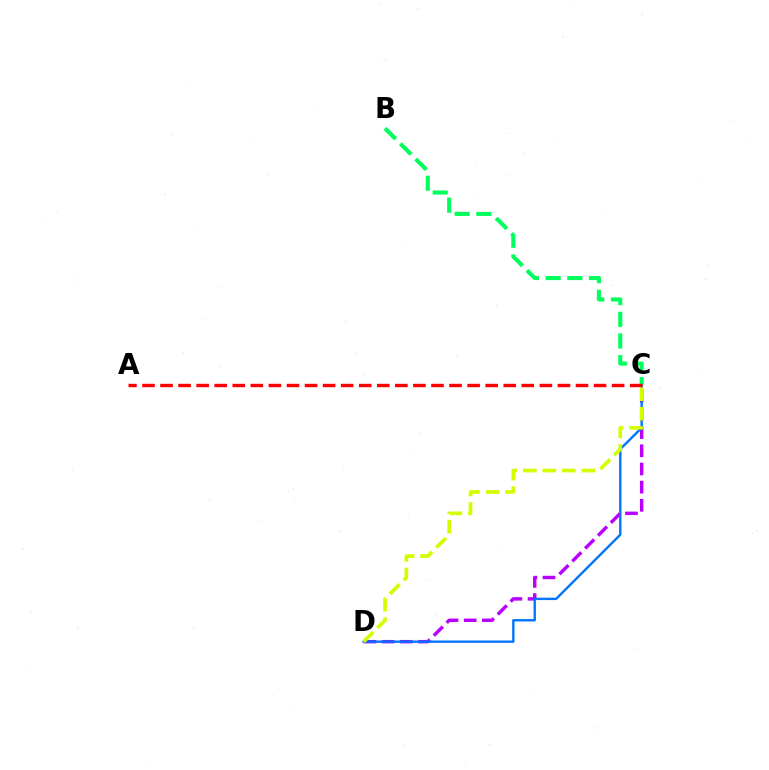{('C', 'D'): [{'color': '#b900ff', 'line_style': 'dashed', 'thickness': 2.47}, {'color': '#0074ff', 'line_style': 'solid', 'thickness': 1.71}, {'color': '#d1ff00', 'line_style': 'dashed', 'thickness': 2.65}], ('B', 'C'): [{'color': '#00ff5c', 'line_style': 'dashed', 'thickness': 2.95}], ('A', 'C'): [{'color': '#ff0000', 'line_style': 'dashed', 'thickness': 2.45}]}